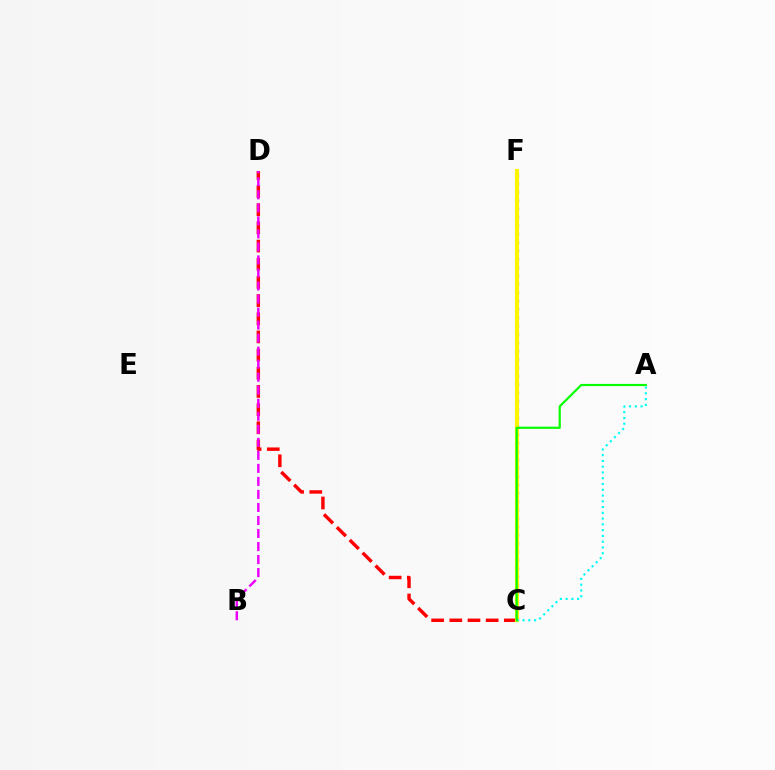{('C', 'D'): [{'color': '#ff0000', 'line_style': 'dashed', 'thickness': 2.47}], ('C', 'F'): [{'color': '#0010ff', 'line_style': 'dotted', 'thickness': 2.27}, {'color': '#fcf500', 'line_style': 'solid', 'thickness': 2.98}], ('B', 'D'): [{'color': '#ee00ff', 'line_style': 'dashed', 'thickness': 1.77}], ('A', 'C'): [{'color': '#00fff6', 'line_style': 'dotted', 'thickness': 1.57}, {'color': '#08ff00', 'line_style': 'solid', 'thickness': 1.58}]}